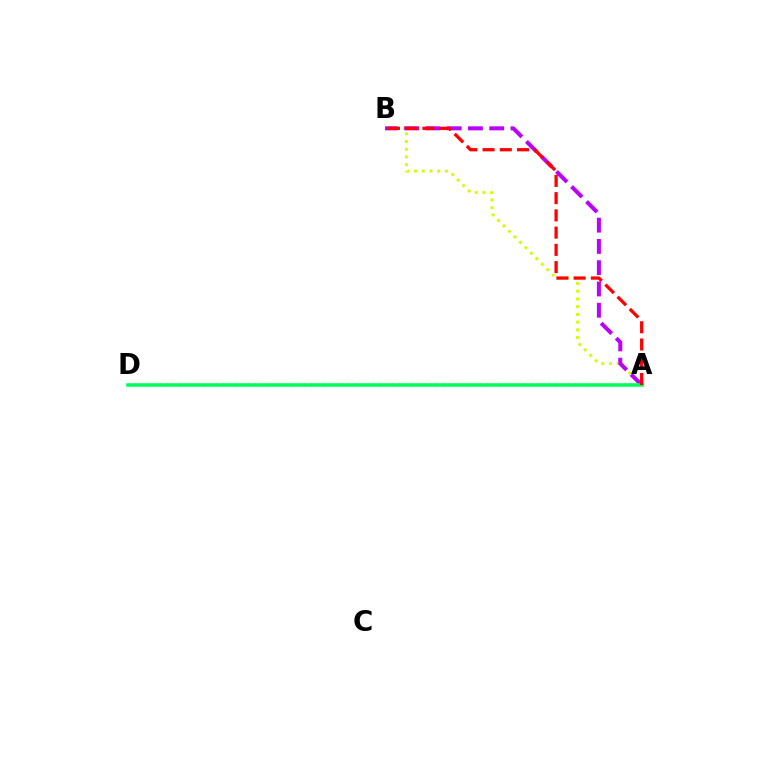{('A', 'B'): [{'color': '#d1ff00', 'line_style': 'dotted', 'thickness': 2.1}, {'color': '#b900ff', 'line_style': 'dashed', 'thickness': 2.89}, {'color': '#ff0000', 'line_style': 'dashed', 'thickness': 2.34}], ('A', 'D'): [{'color': '#0074ff', 'line_style': 'dotted', 'thickness': 1.71}, {'color': '#00ff5c', 'line_style': 'solid', 'thickness': 2.53}]}